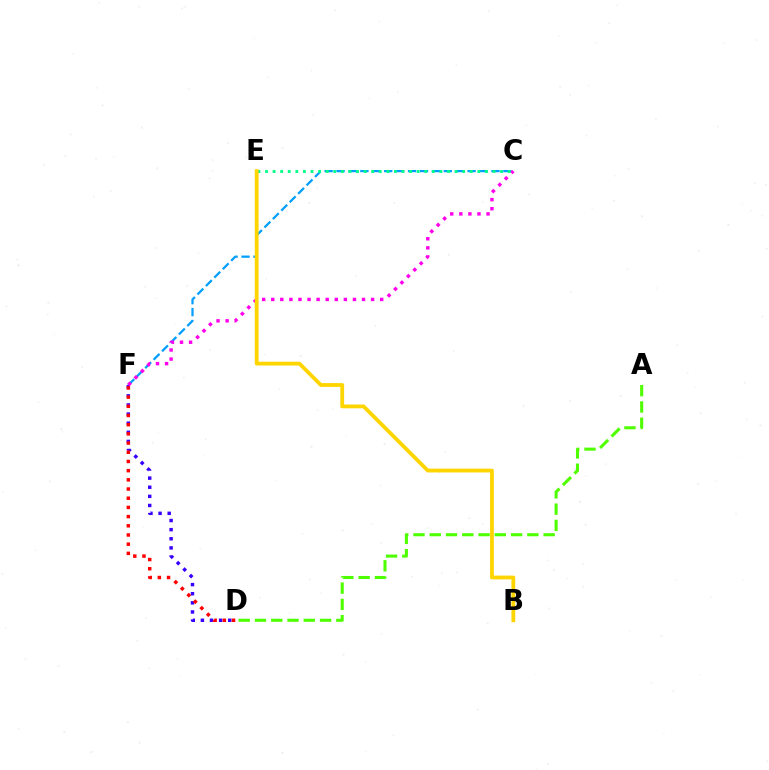{('C', 'F'): [{'color': '#009eff', 'line_style': 'dashed', 'thickness': 1.62}, {'color': '#ff00ed', 'line_style': 'dotted', 'thickness': 2.47}], ('D', 'F'): [{'color': '#3700ff', 'line_style': 'dotted', 'thickness': 2.48}, {'color': '#ff0000', 'line_style': 'dotted', 'thickness': 2.5}], ('C', 'E'): [{'color': '#00ff86', 'line_style': 'dotted', 'thickness': 2.06}], ('B', 'E'): [{'color': '#ffd500', 'line_style': 'solid', 'thickness': 2.75}], ('A', 'D'): [{'color': '#4fff00', 'line_style': 'dashed', 'thickness': 2.21}]}